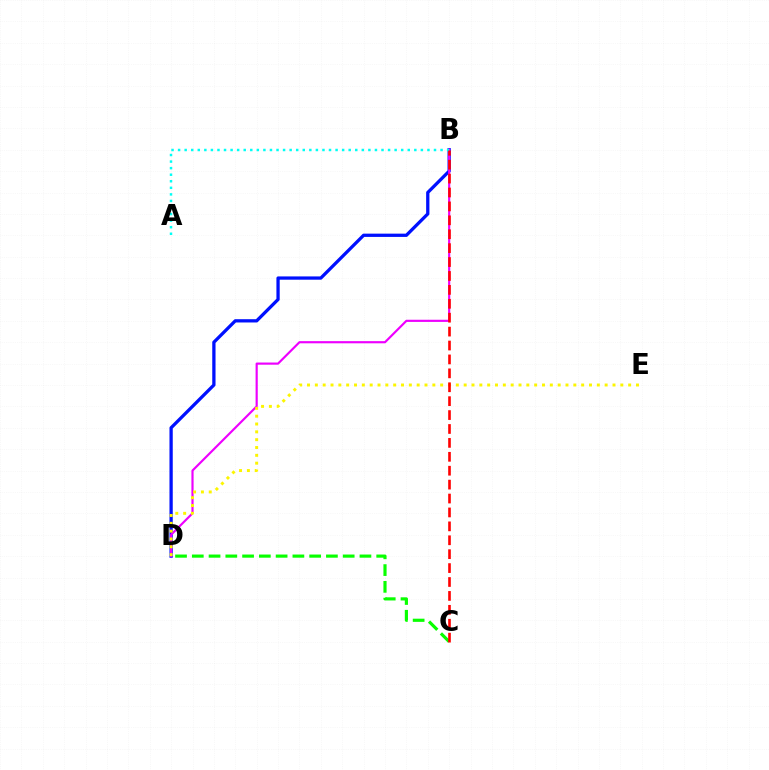{('B', 'D'): [{'color': '#0010ff', 'line_style': 'solid', 'thickness': 2.36}, {'color': '#ee00ff', 'line_style': 'solid', 'thickness': 1.56}], ('C', 'D'): [{'color': '#08ff00', 'line_style': 'dashed', 'thickness': 2.28}], ('A', 'B'): [{'color': '#00fff6', 'line_style': 'dotted', 'thickness': 1.78}], ('D', 'E'): [{'color': '#fcf500', 'line_style': 'dotted', 'thickness': 2.13}], ('B', 'C'): [{'color': '#ff0000', 'line_style': 'dashed', 'thickness': 1.89}]}